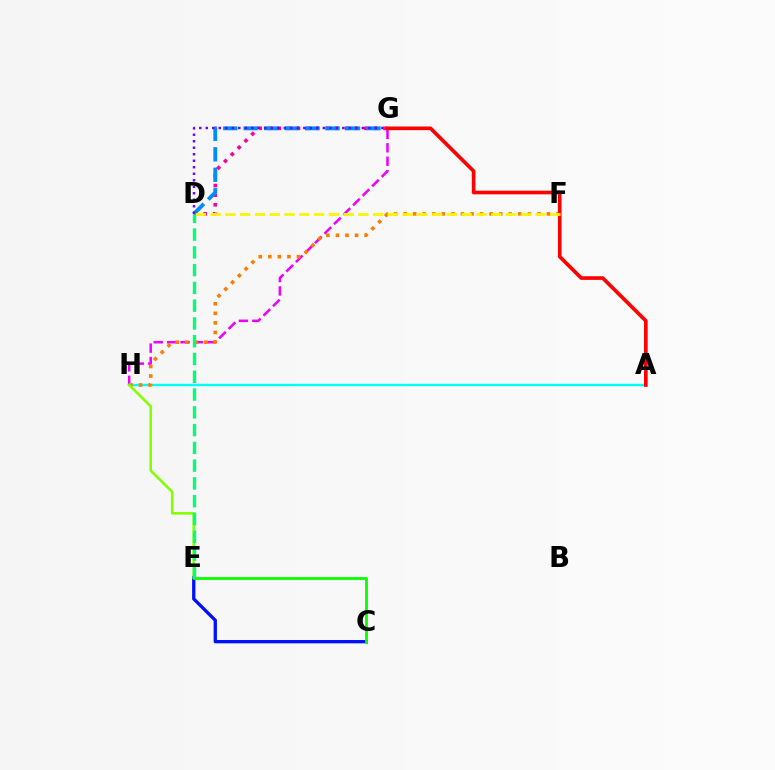{('C', 'E'): [{'color': '#0010ff', 'line_style': 'solid', 'thickness': 2.38}, {'color': '#08ff00', 'line_style': 'solid', 'thickness': 2.0}], ('G', 'H'): [{'color': '#ee00ff', 'line_style': 'dashed', 'thickness': 1.82}], ('D', 'G'): [{'color': '#ff0094', 'line_style': 'dotted', 'thickness': 2.61}, {'color': '#008cff', 'line_style': 'dashed', 'thickness': 2.78}, {'color': '#7200ff', 'line_style': 'dotted', 'thickness': 1.77}], ('A', 'H'): [{'color': '#00fff6', 'line_style': 'solid', 'thickness': 1.73}], ('F', 'H'): [{'color': '#ff7c00', 'line_style': 'dotted', 'thickness': 2.6}], ('E', 'H'): [{'color': '#84ff00', 'line_style': 'solid', 'thickness': 1.85}], ('D', 'E'): [{'color': '#00ff74', 'line_style': 'dashed', 'thickness': 2.41}], ('A', 'G'): [{'color': '#ff0000', 'line_style': 'solid', 'thickness': 2.63}], ('D', 'F'): [{'color': '#fcf500', 'line_style': 'dashed', 'thickness': 2.01}]}